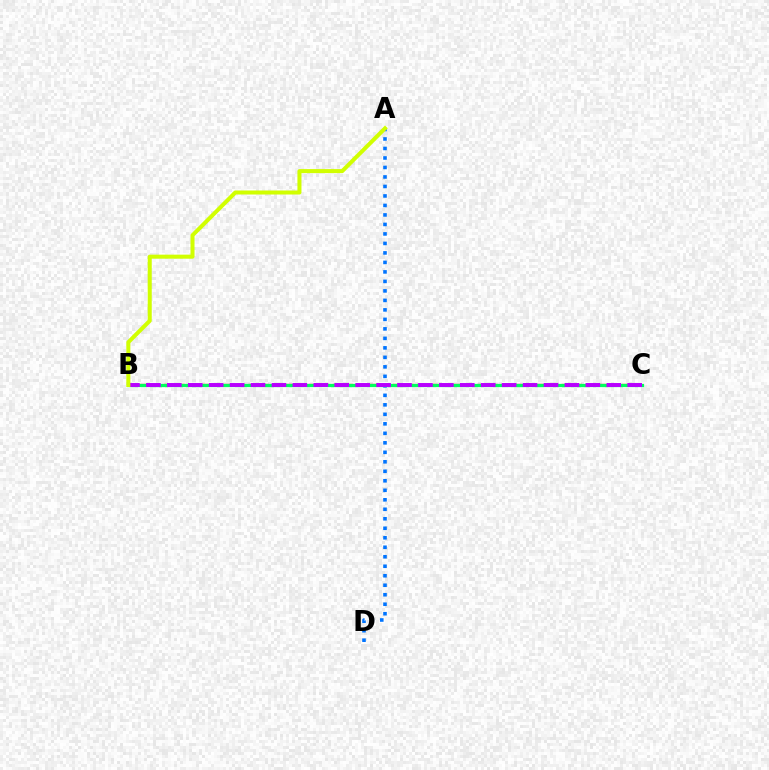{('A', 'D'): [{'color': '#0074ff', 'line_style': 'dotted', 'thickness': 2.58}], ('B', 'C'): [{'color': '#ff0000', 'line_style': 'dashed', 'thickness': 1.64}, {'color': '#00ff5c', 'line_style': 'solid', 'thickness': 2.32}, {'color': '#b900ff', 'line_style': 'dashed', 'thickness': 2.84}], ('A', 'B'): [{'color': '#d1ff00', 'line_style': 'solid', 'thickness': 2.9}]}